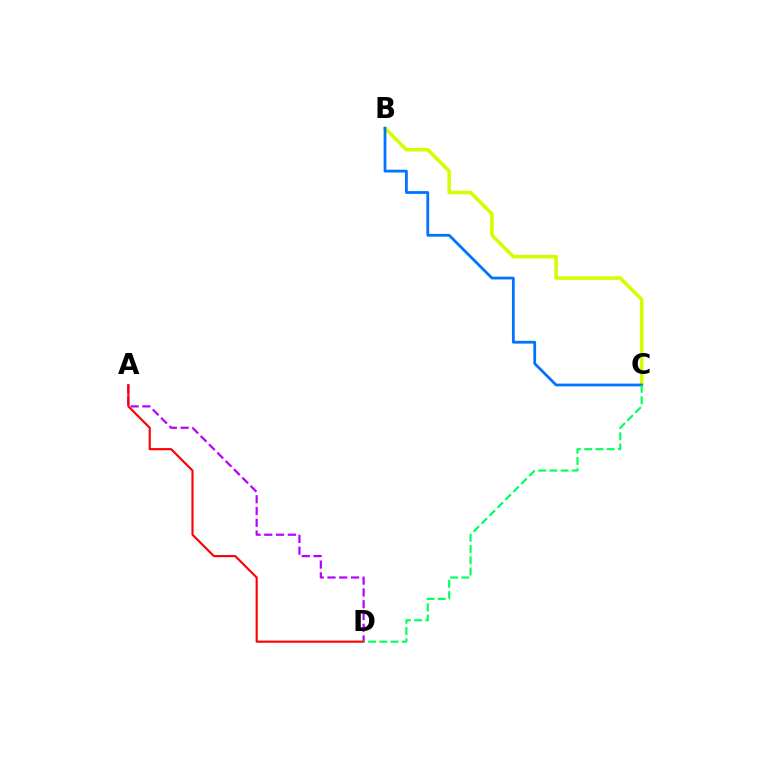{('B', 'C'): [{'color': '#d1ff00', 'line_style': 'solid', 'thickness': 2.57}, {'color': '#0074ff', 'line_style': 'solid', 'thickness': 2.0}], ('A', 'D'): [{'color': '#b900ff', 'line_style': 'dashed', 'thickness': 1.6}, {'color': '#ff0000', 'line_style': 'solid', 'thickness': 1.54}], ('C', 'D'): [{'color': '#00ff5c', 'line_style': 'dashed', 'thickness': 1.53}]}